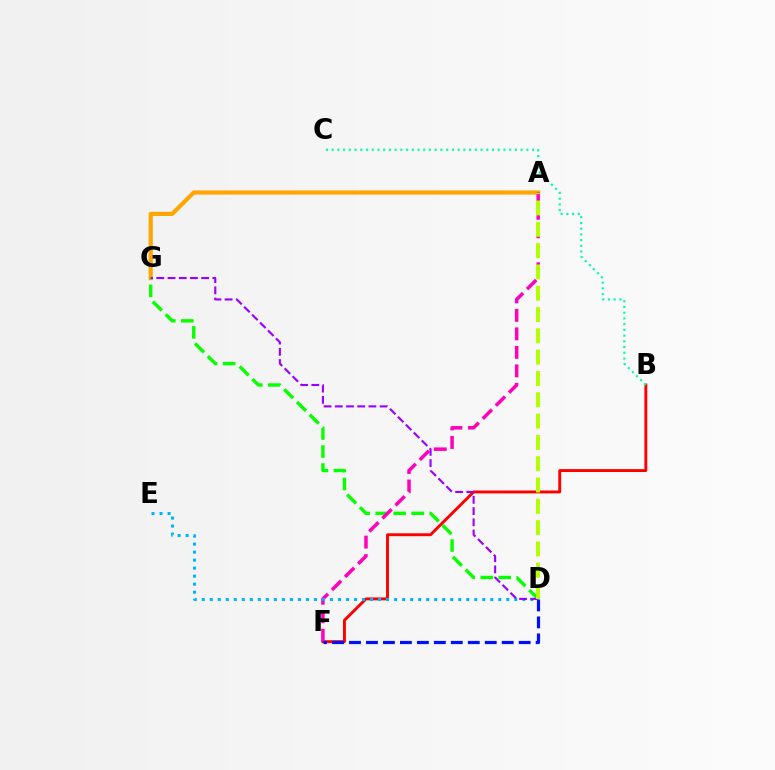{('A', 'G'): [{'color': '#ffa500', 'line_style': 'solid', 'thickness': 2.99}], ('B', 'F'): [{'color': '#ff0000', 'line_style': 'solid', 'thickness': 2.09}], ('D', 'G'): [{'color': '#08ff00', 'line_style': 'dashed', 'thickness': 2.45}, {'color': '#9b00ff', 'line_style': 'dashed', 'thickness': 1.52}], ('A', 'F'): [{'color': '#ff00bd', 'line_style': 'dashed', 'thickness': 2.51}], ('D', 'F'): [{'color': '#0010ff', 'line_style': 'dashed', 'thickness': 2.3}], ('B', 'C'): [{'color': '#00ff9d', 'line_style': 'dotted', 'thickness': 1.56}], ('D', 'E'): [{'color': '#00b5ff', 'line_style': 'dotted', 'thickness': 2.18}], ('A', 'D'): [{'color': '#b3ff00', 'line_style': 'dashed', 'thickness': 2.89}]}